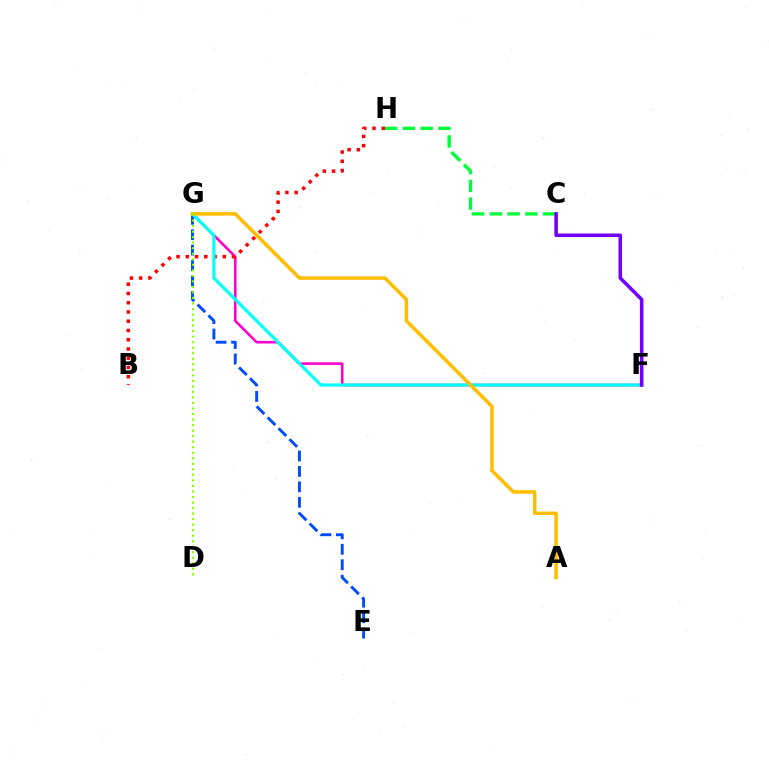{('F', 'G'): [{'color': '#ff00cf', 'line_style': 'solid', 'thickness': 1.86}, {'color': '#00fff6', 'line_style': 'solid', 'thickness': 2.26}], ('E', 'G'): [{'color': '#004bff', 'line_style': 'dashed', 'thickness': 2.1}], ('B', 'H'): [{'color': '#ff0000', 'line_style': 'dotted', 'thickness': 2.51}], ('C', 'H'): [{'color': '#00ff39', 'line_style': 'dashed', 'thickness': 2.41}], ('C', 'F'): [{'color': '#7200ff', 'line_style': 'solid', 'thickness': 2.56}], ('A', 'G'): [{'color': '#ffbd00', 'line_style': 'solid', 'thickness': 2.54}], ('D', 'G'): [{'color': '#84ff00', 'line_style': 'dotted', 'thickness': 1.5}]}